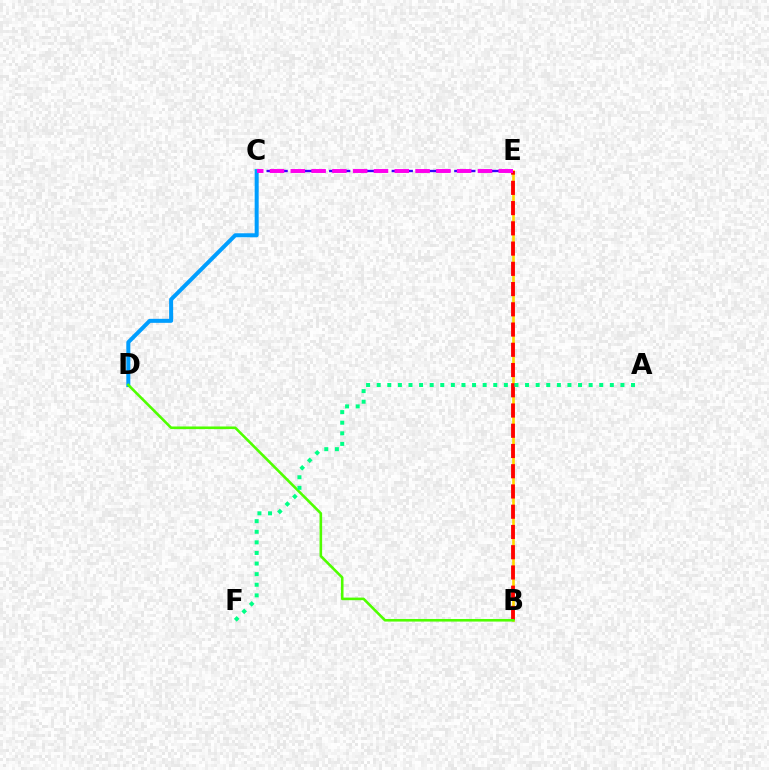{('B', 'E'): [{'color': '#ffd500', 'line_style': 'solid', 'thickness': 1.92}, {'color': '#ff0000', 'line_style': 'dashed', 'thickness': 2.75}], ('C', 'D'): [{'color': '#009eff', 'line_style': 'solid', 'thickness': 2.88}], ('B', 'D'): [{'color': '#4fff00', 'line_style': 'solid', 'thickness': 1.87}], ('C', 'E'): [{'color': '#3700ff', 'line_style': 'dashed', 'thickness': 1.7}, {'color': '#ff00ed', 'line_style': 'dashed', 'thickness': 2.82}], ('A', 'F'): [{'color': '#00ff86', 'line_style': 'dotted', 'thickness': 2.88}]}